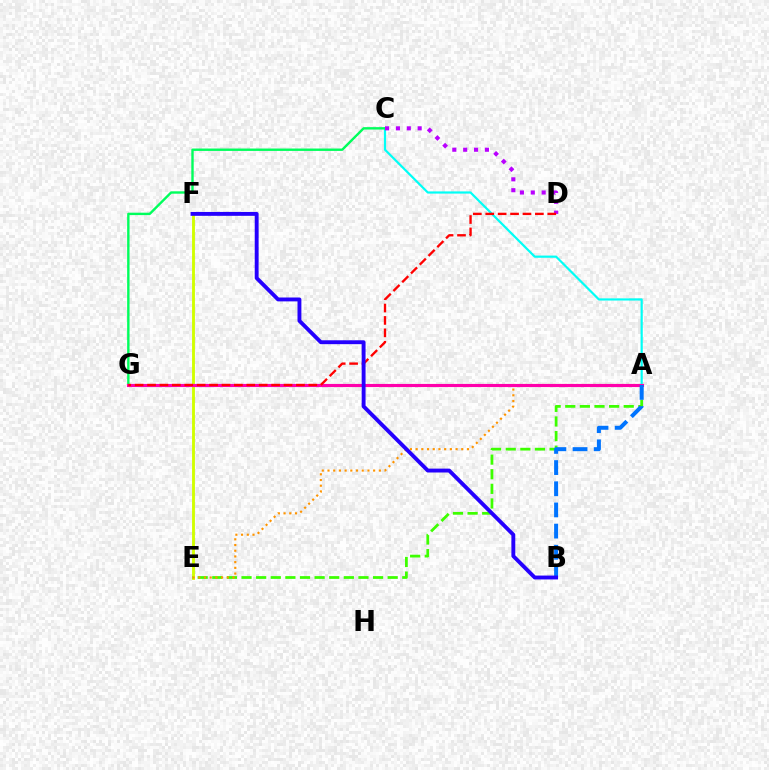{('E', 'F'): [{'color': '#d1ff00', 'line_style': 'solid', 'thickness': 2.06}], ('A', 'C'): [{'color': '#00fff6', 'line_style': 'solid', 'thickness': 1.58}], ('A', 'E'): [{'color': '#3dff00', 'line_style': 'dashed', 'thickness': 1.99}, {'color': '#ff9400', 'line_style': 'dotted', 'thickness': 1.55}], ('C', 'G'): [{'color': '#00ff5c', 'line_style': 'solid', 'thickness': 1.73}], ('C', 'D'): [{'color': '#b900ff', 'line_style': 'dotted', 'thickness': 2.95}], ('A', 'G'): [{'color': '#ff00ac', 'line_style': 'solid', 'thickness': 2.26}], ('D', 'G'): [{'color': '#ff0000', 'line_style': 'dashed', 'thickness': 1.69}], ('A', 'B'): [{'color': '#0074ff', 'line_style': 'dashed', 'thickness': 2.88}], ('B', 'F'): [{'color': '#2500ff', 'line_style': 'solid', 'thickness': 2.79}]}